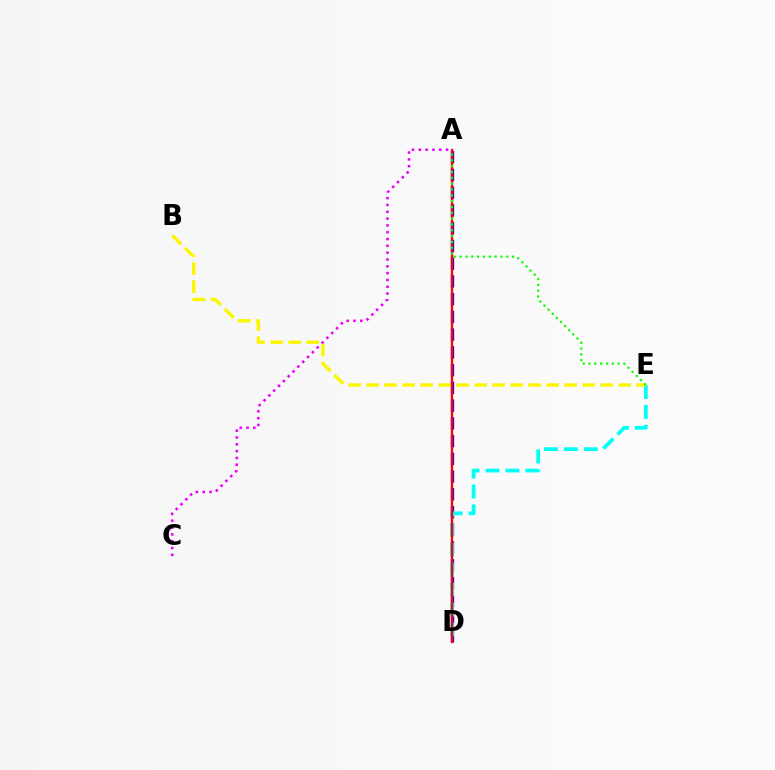{('A', 'C'): [{'color': '#ee00ff', 'line_style': 'dotted', 'thickness': 1.85}], ('A', 'D'): [{'color': '#0010ff', 'line_style': 'dashed', 'thickness': 2.41}, {'color': '#ff0000', 'line_style': 'solid', 'thickness': 1.69}], ('D', 'E'): [{'color': '#00fff6', 'line_style': 'dashed', 'thickness': 2.71}], ('B', 'E'): [{'color': '#fcf500', 'line_style': 'dashed', 'thickness': 2.45}], ('A', 'E'): [{'color': '#08ff00', 'line_style': 'dotted', 'thickness': 1.58}]}